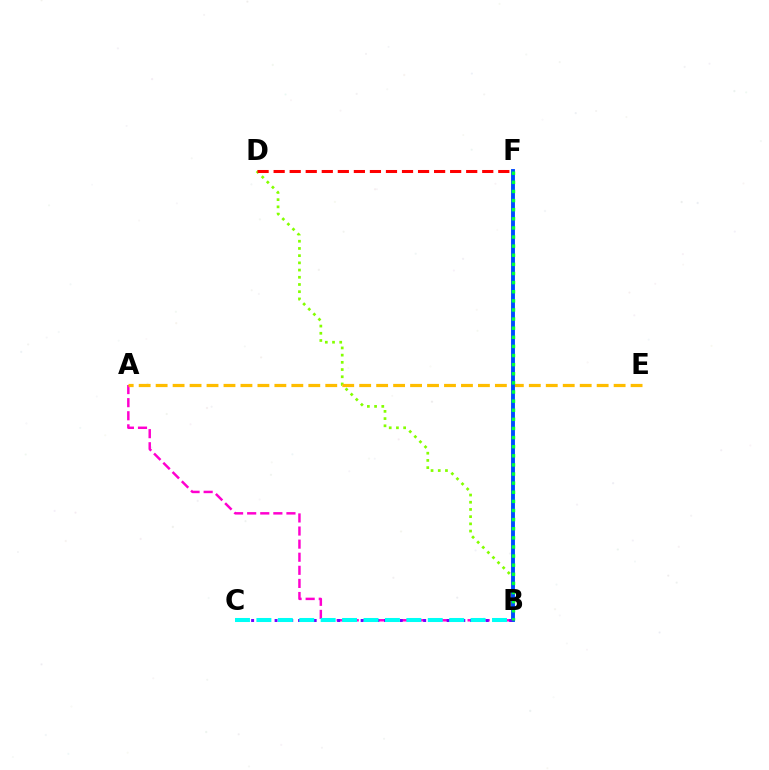{('B', 'D'): [{'color': '#84ff00', 'line_style': 'dotted', 'thickness': 1.96}], ('A', 'B'): [{'color': '#ff00cf', 'line_style': 'dashed', 'thickness': 1.78}], ('D', 'F'): [{'color': '#ff0000', 'line_style': 'dashed', 'thickness': 2.18}], ('A', 'E'): [{'color': '#ffbd00', 'line_style': 'dashed', 'thickness': 2.3}], ('B', 'F'): [{'color': '#004bff', 'line_style': 'solid', 'thickness': 2.8}, {'color': '#00ff39', 'line_style': 'dotted', 'thickness': 2.48}], ('B', 'C'): [{'color': '#7200ff', 'line_style': 'dotted', 'thickness': 2.13}, {'color': '#00fff6', 'line_style': 'dashed', 'thickness': 2.91}]}